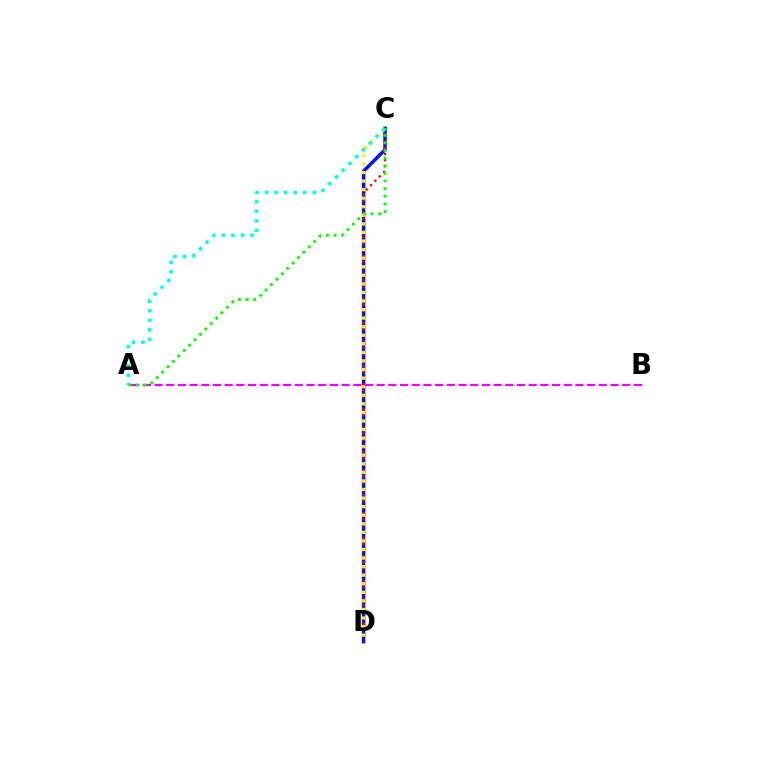{('C', 'D'): [{'color': '#0010ff', 'line_style': 'solid', 'thickness': 2.52}, {'color': '#ff0000', 'line_style': 'dotted', 'thickness': 1.67}, {'color': '#fcf500', 'line_style': 'dotted', 'thickness': 2.33}], ('A', 'C'): [{'color': '#00fff6', 'line_style': 'dotted', 'thickness': 2.59}, {'color': '#08ff00', 'line_style': 'dotted', 'thickness': 2.08}], ('A', 'B'): [{'color': '#ee00ff', 'line_style': 'dashed', 'thickness': 1.59}]}